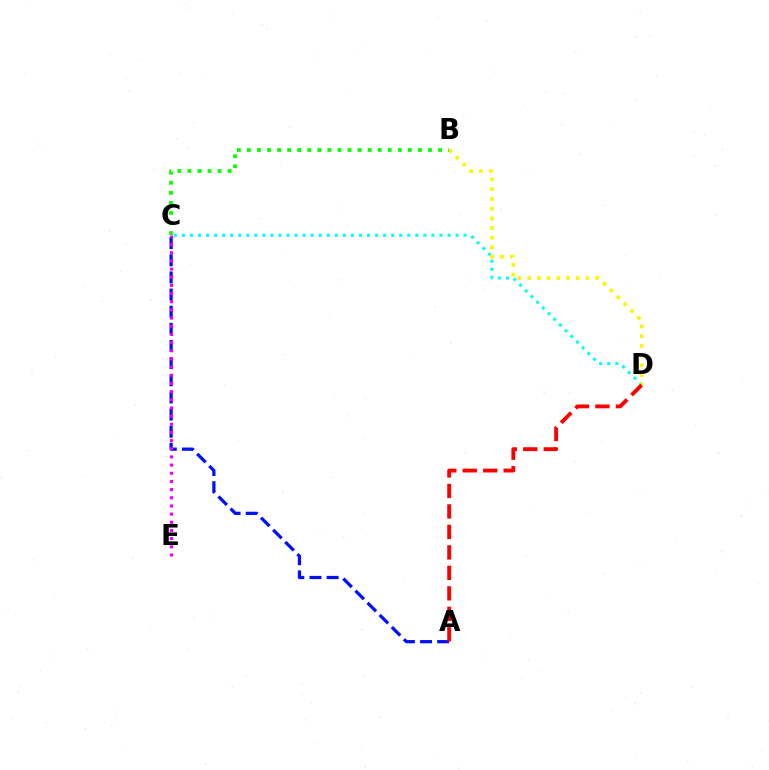{('A', 'C'): [{'color': '#0010ff', 'line_style': 'dashed', 'thickness': 2.33}], ('C', 'D'): [{'color': '#00fff6', 'line_style': 'dotted', 'thickness': 2.19}], ('C', 'E'): [{'color': '#ee00ff', 'line_style': 'dotted', 'thickness': 2.22}], ('B', 'D'): [{'color': '#fcf500', 'line_style': 'dotted', 'thickness': 2.64}], ('A', 'D'): [{'color': '#ff0000', 'line_style': 'dashed', 'thickness': 2.78}], ('B', 'C'): [{'color': '#08ff00', 'line_style': 'dotted', 'thickness': 2.73}]}